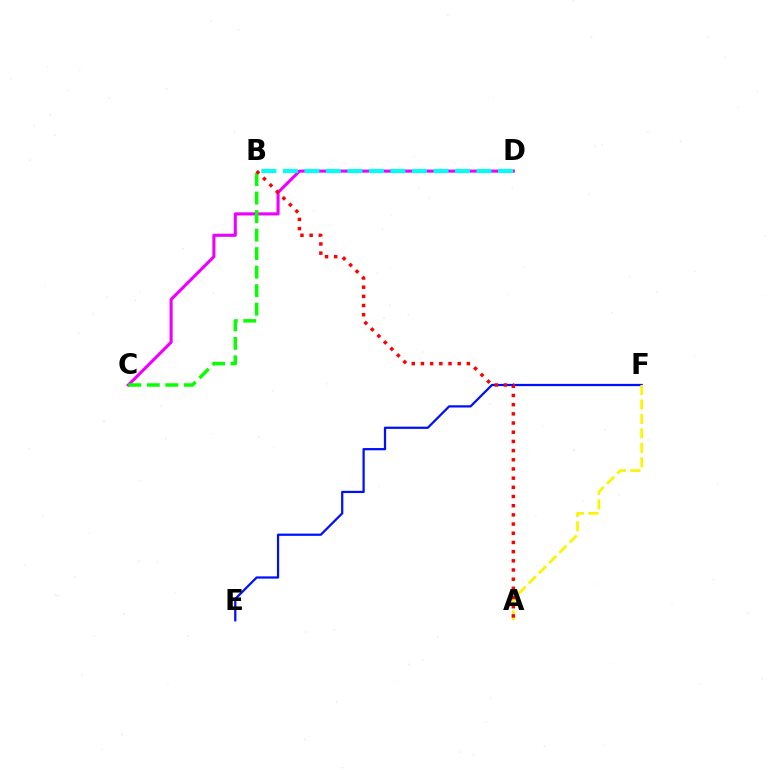{('C', 'D'): [{'color': '#ee00ff', 'line_style': 'solid', 'thickness': 2.24}], ('E', 'F'): [{'color': '#0010ff', 'line_style': 'solid', 'thickness': 1.62}], ('A', 'F'): [{'color': '#fcf500', 'line_style': 'dashed', 'thickness': 1.96}], ('B', 'C'): [{'color': '#08ff00', 'line_style': 'dashed', 'thickness': 2.52}], ('A', 'B'): [{'color': '#ff0000', 'line_style': 'dotted', 'thickness': 2.5}], ('B', 'D'): [{'color': '#00fff6', 'line_style': 'dashed', 'thickness': 2.92}]}